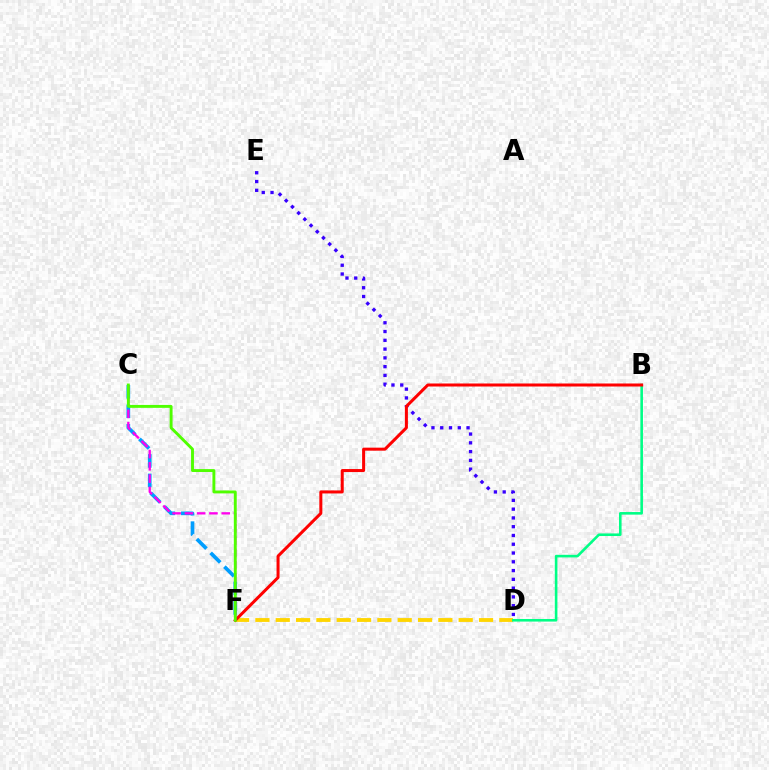{('D', 'F'): [{'color': '#ffd500', 'line_style': 'dashed', 'thickness': 2.76}], ('C', 'F'): [{'color': '#009eff', 'line_style': 'dashed', 'thickness': 2.65}, {'color': '#ff00ed', 'line_style': 'dashed', 'thickness': 1.67}, {'color': '#4fff00', 'line_style': 'solid', 'thickness': 2.09}], ('D', 'E'): [{'color': '#3700ff', 'line_style': 'dotted', 'thickness': 2.38}], ('B', 'D'): [{'color': '#00ff86', 'line_style': 'solid', 'thickness': 1.87}], ('B', 'F'): [{'color': '#ff0000', 'line_style': 'solid', 'thickness': 2.17}]}